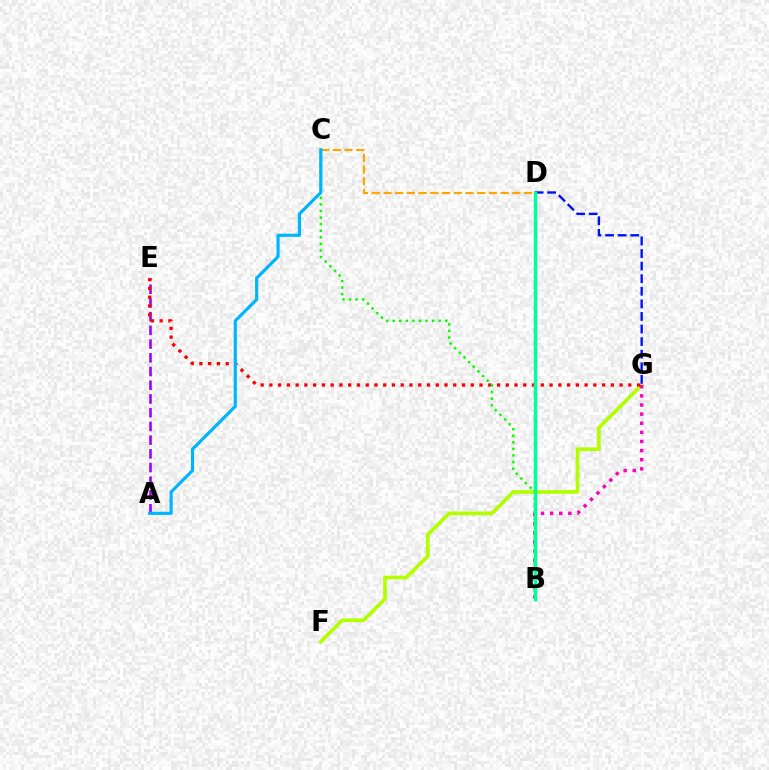{('A', 'E'): [{'color': '#9b00ff', 'line_style': 'dashed', 'thickness': 1.86}], ('F', 'G'): [{'color': '#b3ff00', 'line_style': 'solid', 'thickness': 2.65}], ('D', 'G'): [{'color': '#0010ff', 'line_style': 'dashed', 'thickness': 1.71}], ('C', 'D'): [{'color': '#ffa500', 'line_style': 'dashed', 'thickness': 1.59}], ('E', 'G'): [{'color': '#ff0000', 'line_style': 'dotted', 'thickness': 2.38}], ('B', 'G'): [{'color': '#ff00bd', 'line_style': 'dotted', 'thickness': 2.48}], ('B', 'C'): [{'color': '#08ff00', 'line_style': 'dotted', 'thickness': 1.78}], ('A', 'C'): [{'color': '#00b5ff', 'line_style': 'solid', 'thickness': 2.28}], ('B', 'D'): [{'color': '#00ff9d', 'line_style': 'solid', 'thickness': 2.5}]}